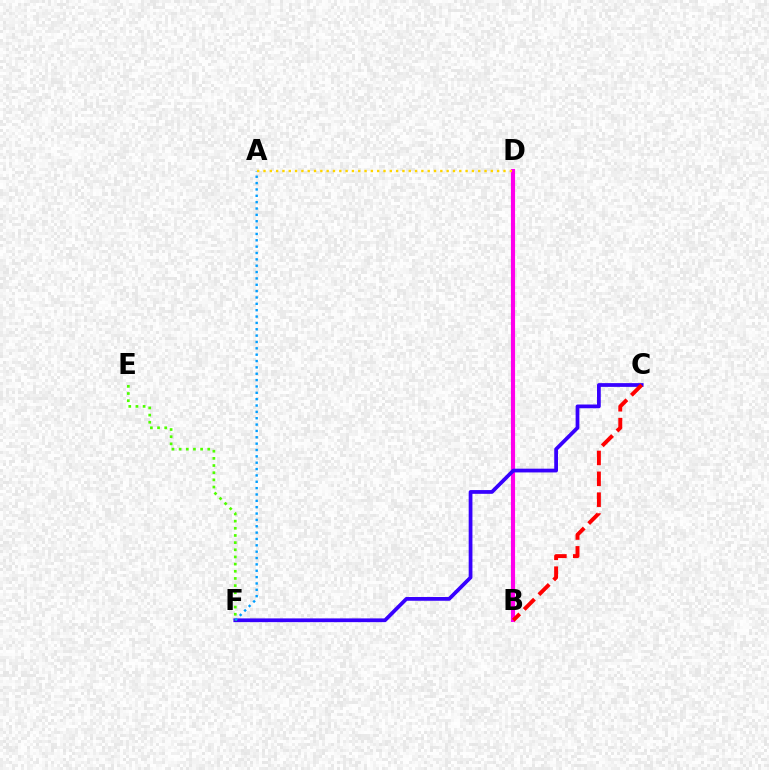{('B', 'D'): [{'color': '#00ff86', 'line_style': 'dotted', 'thickness': 1.76}, {'color': '#ff00ed', 'line_style': 'solid', 'thickness': 2.97}], ('C', 'F'): [{'color': '#3700ff', 'line_style': 'solid', 'thickness': 2.7}], ('A', 'F'): [{'color': '#009eff', 'line_style': 'dotted', 'thickness': 1.73}], ('A', 'D'): [{'color': '#ffd500', 'line_style': 'dotted', 'thickness': 1.72}], ('B', 'C'): [{'color': '#ff0000', 'line_style': 'dashed', 'thickness': 2.83}], ('E', 'F'): [{'color': '#4fff00', 'line_style': 'dotted', 'thickness': 1.95}]}